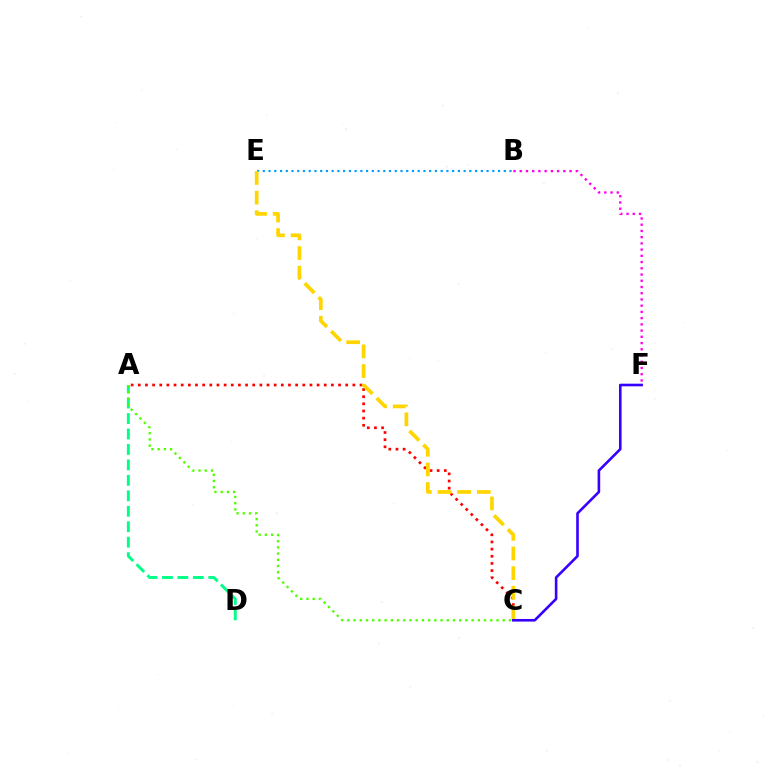{('A', 'C'): [{'color': '#ff0000', 'line_style': 'dotted', 'thickness': 1.94}, {'color': '#4fff00', 'line_style': 'dotted', 'thickness': 1.69}], ('B', 'E'): [{'color': '#009eff', 'line_style': 'dotted', 'thickness': 1.56}], ('C', 'E'): [{'color': '#ffd500', 'line_style': 'dashed', 'thickness': 2.67}], ('A', 'D'): [{'color': '#00ff86', 'line_style': 'dashed', 'thickness': 2.1}], ('B', 'F'): [{'color': '#ff00ed', 'line_style': 'dotted', 'thickness': 1.69}], ('C', 'F'): [{'color': '#3700ff', 'line_style': 'solid', 'thickness': 1.88}]}